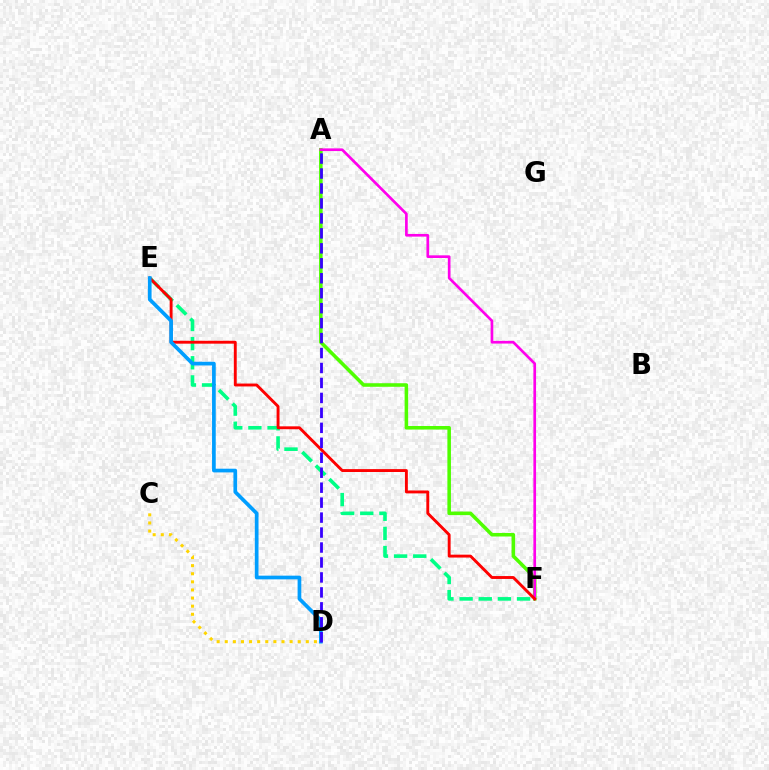{('E', 'F'): [{'color': '#00ff86', 'line_style': 'dashed', 'thickness': 2.6}, {'color': '#ff0000', 'line_style': 'solid', 'thickness': 2.08}], ('A', 'F'): [{'color': '#4fff00', 'line_style': 'solid', 'thickness': 2.56}, {'color': '#ff00ed', 'line_style': 'solid', 'thickness': 1.93}], ('C', 'D'): [{'color': '#ffd500', 'line_style': 'dotted', 'thickness': 2.2}], ('D', 'E'): [{'color': '#009eff', 'line_style': 'solid', 'thickness': 2.66}], ('A', 'D'): [{'color': '#3700ff', 'line_style': 'dashed', 'thickness': 2.03}]}